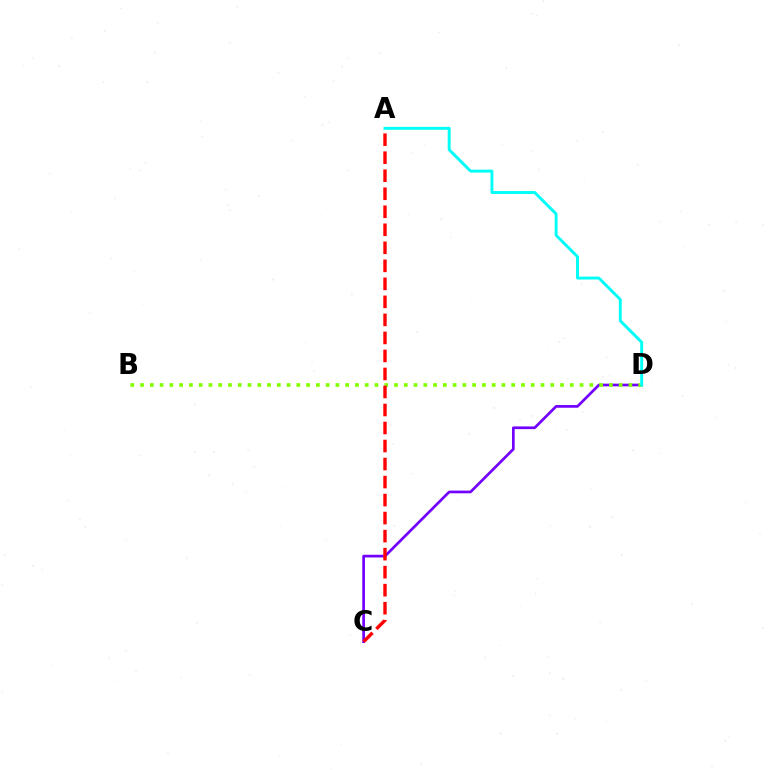{('C', 'D'): [{'color': '#7200ff', 'line_style': 'solid', 'thickness': 1.94}], ('B', 'D'): [{'color': '#84ff00', 'line_style': 'dotted', 'thickness': 2.65}], ('A', 'D'): [{'color': '#00fff6', 'line_style': 'solid', 'thickness': 2.1}], ('A', 'C'): [{'color': '#ff0000', 'line_style': 'dashed', 'thickness': 2.45}]}